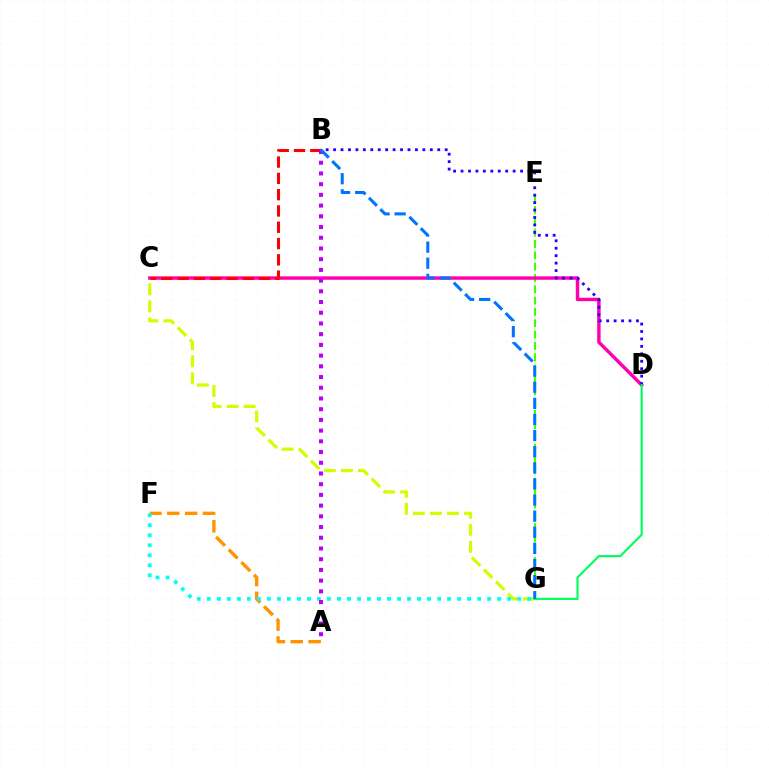{('E', 'G'): [{'color': '#3dff00', 'line_style': 'dashed', 'thickness': 1.54}], ('C', 'D'): [{'color': '#ff00ac', 'line_style': 'solid', 'thickness': 2.46}], ('C', 'G'): [{'color': '#d1ff00', 'line_style': 'dashed', 'thickness': 2.31}], ('B', 'C'): [{'color': '#ff0000', 'line_style': 'dashed', 'thickness': 2.21}], ('A', 'F'): [{'color': '#ff9400', 'line_style': 'dashed', 'thickness': 2.43}], ('F', 'G'): [{'color': '#00fff6', 'line_style': 'dotted', 'thickness': 2.72}], ('B', 'D'): [{'color': '#2500ff', 'line_style': 'dotted', 'thickness': 2.02}], ('A', 'B'): [{'color': '#b900ff', 'line_style': 'dotted', 'thickness': 2.91}], ('D', 'G'): [{'color': '#00ff5c', 'line_style': 'solid', 'thickness': 1.54}], ('B', 'G'): [{'color': '#0074ff', 'line_style': 'dashed', 'thickness': 2.19}]}